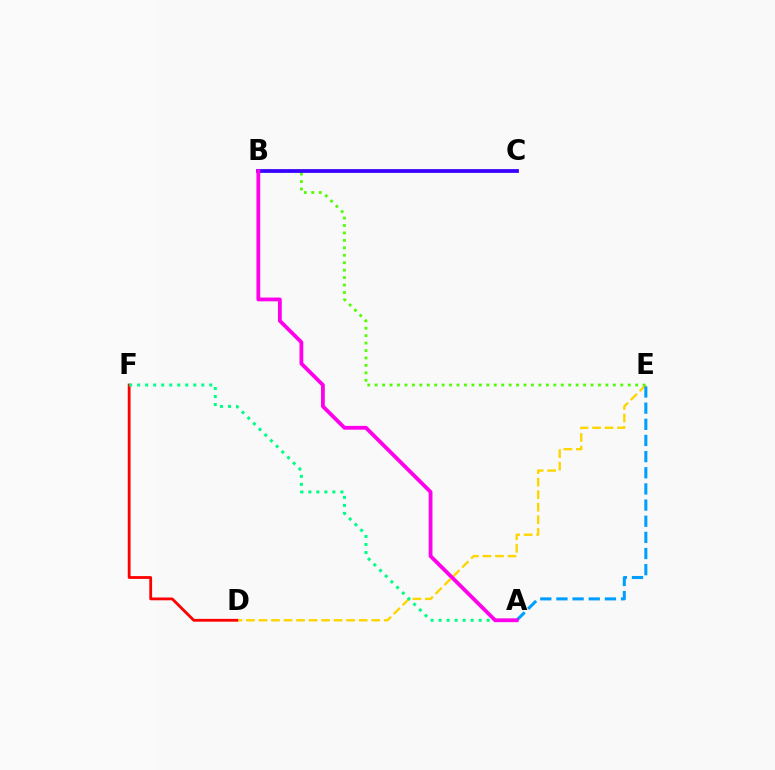{('D', 'E'): [{'color': '#ffd500', 'line_style': 'dashed', 'thickness': 1.7}], ('D', 'F'): [{'color': '#ff0000', 'line_style': 'solid', 'thickness': 2.01}], ('A', 'F'): [{'color': '#00ff86', 'line_style': 'dotted', 'thickness': 2.18}], ('A', 'E'): [{'color': '#009eff', 'line_style': 'dashed', 'thickness': 2.19}], ('B', 'E'): [{'color': '#4fff00', 'line_style': 'dotted', 'thickness': 2.02}], ('B', 'C'): [{'color': '#3700ff', 'line_style': 'solid', 'thickness': 2.71}], ('A', 'B'): [{'color': '#ff00ed', 'line_style': 'solid', 'thickness': 2.74}]}